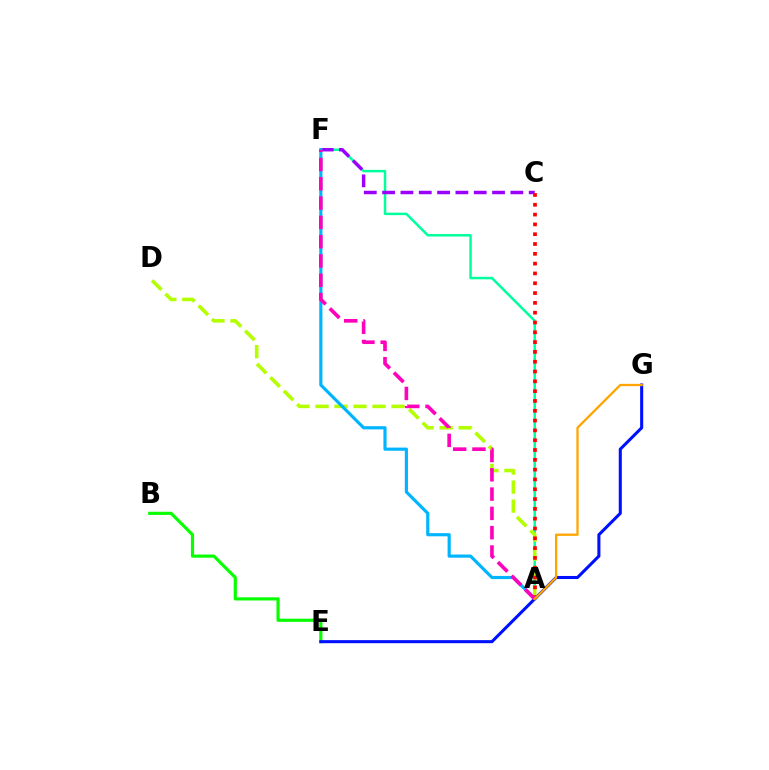{('A', 'F'): [{'color': '#00ff9d', 'line_style': 'solid', 'thickness': 1.79}, {'color': '#00b5ff', 'line_style': 'solid', 'thickness': 2.27}, {'color': '#ff00bd', 'line_style': 'dashed', 'thickness': 2.62}], ('B', 'E'): [{'color': '#08ff00', 'line_style': 'solid', 'thickness': 2.28}], ('C', 'F'): [{'color': '#9b00ff', 'line_style': 'dashed', 'thickness': 2.49}], ('A', 'D'): [{'color': '#b3ff00', 'line_style': 'dashed', 'thickness': 2.58}], ('E', 'G'): [{'color': '#0010ff', 'line_style': 'solid', 'thickness': 2.21}], ('A', 'C'): [{'color': '#ff0000', 'line_style': 'dotted', 'thickness': 2.67}], ('A', 'G'): [{'color': '#ffa500', 'line_style': 'solid', 'thickness': 1.65}]}